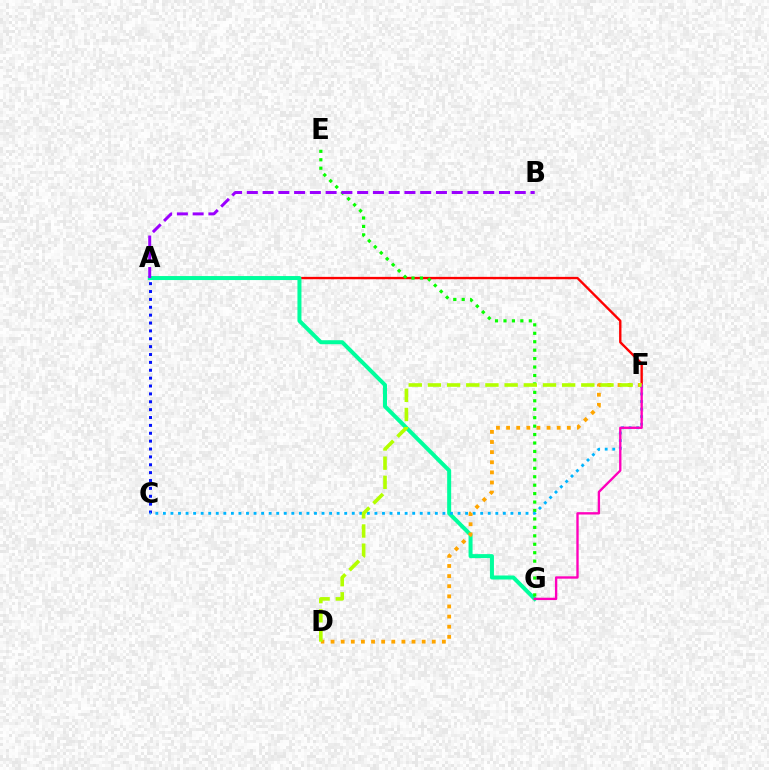{('A', 'F'): [{'color': '#ff0000', 'line_style': 'solid', 'thickness': 1.71}], ('A', 'G'): [{'color': '#00ff9d', 'line_style': 'solid', 'thickness': 2.88}], ('E', 'G'): [{'color': '#08ff00', 'line_style': 'dotted', 'thickness': 2.29}], ('A', 'C'): [{'color': '#0010ff', 'line_style': 'dotted', 'thickness': 2.14}], ('C', 'F'): [{'color': '#00b5ff', 'line_style': 'dotted', 'thickness': 2.05}], ('D', 'F'): [{'color': '#ffa500', 'line_style': 'dotted', 'thickness': 2.75}, {'color': '#b3ff00', 'line_style': 'dashed', 'thickness': 2.6}], ('A', 'B'): [{'color': '#9b00ff', 'line_style': 'dashed', 'thickness': 2.14}], ('F', 'G'): [{'color': '#ff00bd', 'line_style': 'solid', 'thickness': 1.69}]}